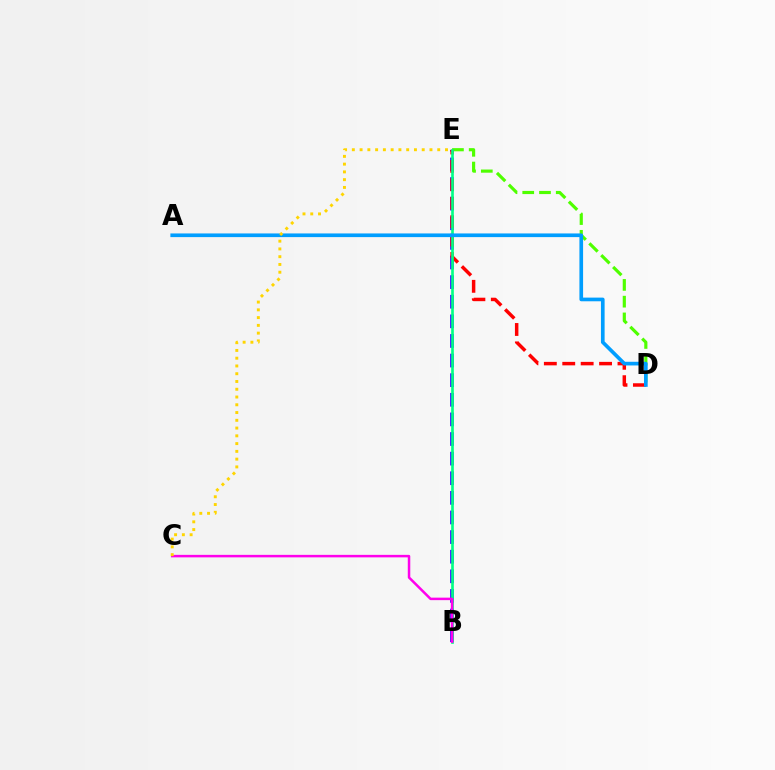{('D', 'E'): [{'color': '#4fff00', 'line_style': 'dashed', 'thickness': 2.28}, {'color': '#ff0000', 'line_style': 'dashed', 'thickness': 2.5}], ('B', 'E'): [{'color': '#3700ff', 'line_style': 'dashed', 'thickness': 2.66}, {'color': '#00ff86', 'line_style': 'solid', 'thickness': 1.92}], ('A', 'D'): [{'color': '#009eff', 'line_style': 'solid', 'thickness': 2.64}], ('B', 'C'): [{'color': '#ff00ed', 'line_style': 'solid', 'thickness': 1.8}], ('C', 'E'): [{'color': '#ffd500', 'line_style': 'dotted', 'thickness': 2.11}]}